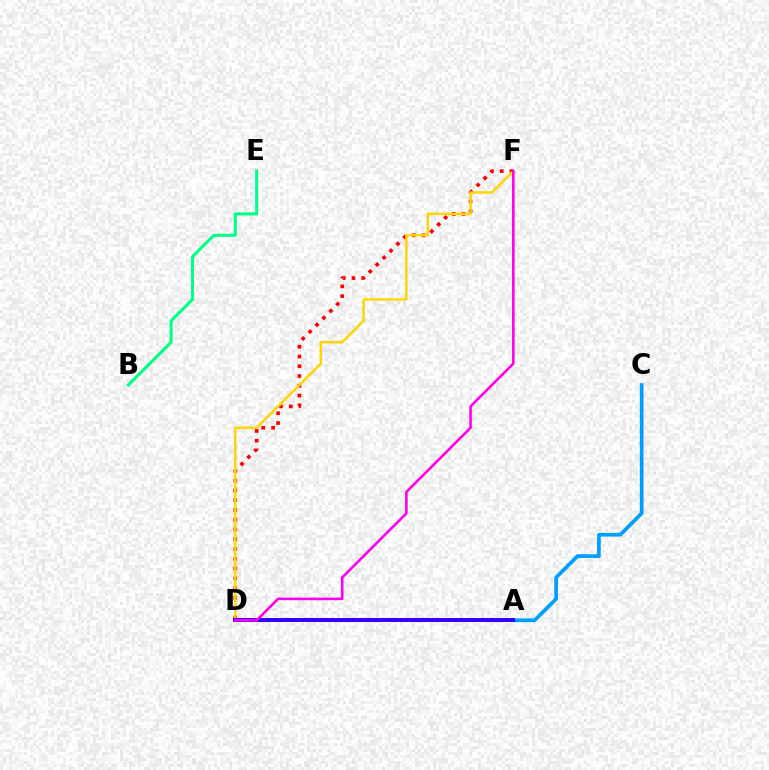{('A', 'D'): [{'color': '#4fff00', 'line_style': 'dashed', 'thickness': 1.96}, {'color': '#3700ff', 'line_style': 'solid', 'thickness': 2.85}], ('D', 'F'): [{'color': '#ff0000', 'line_style': 'dotted', 'thickness': 2.65}, {'color': '#ffd500', 'line_style': 'solid', 'thickness': 1.78}, {'color': '#ff00ed', 'line_style': 'solid', 'thickness': 1.87}], ('A', 'C'): [{'color': '#009eff', 'line_style': 'solid', 'thickness': 2.67}], ('B', 'E'): [{'color': '#00ff86', 'line_style': 'solid', 'thickness': 2.21}]}